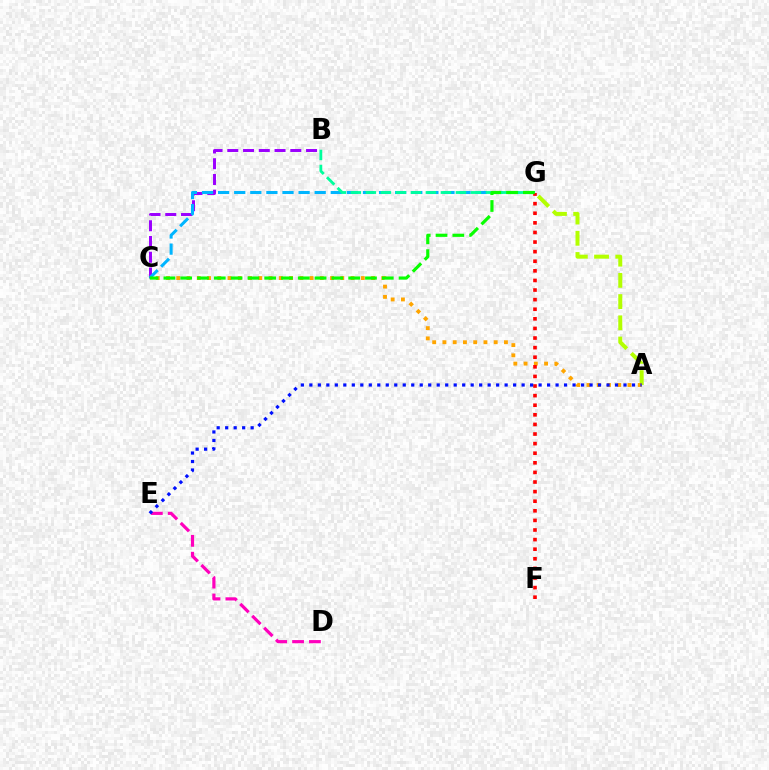{('A', 'G'): [{'color': '#b3ff00', 'line_style': 'dashed', 'thickness': 2.88}], ('B', 'C'): [{'color': '#9b00ff', 'line_style': 'dashed', 'thickness': 2.14}], ('C', 'G'): [{'color': '#00b5ff', 'line_style': 'dashed', 'thickness': 2.19}, {'color': '#08ff00', 'line_style': 'dashed', 'thickness': 2.28}], ('A', 'C'): [{'color': '#ffa500', 'line_style': 'dotted', 'thickness': 2.79}], ('B', 'G'): [{'color': '#00ff9d', 'line_style': 'dashed', 'thickness': 2.04}], ('D', 'E'): [{'color': '#ff00bd', 'line_style': 'dashed', 'thickness': 2.29}], ('F', 'G'): [{'color': '#ff0000', 'line_style': 'dotted', 'thickness': 2.61}], ('A', 'E'): [{'color': '#0010ff', 'line_style': 'dotted', 'thickness': 2.31}]}